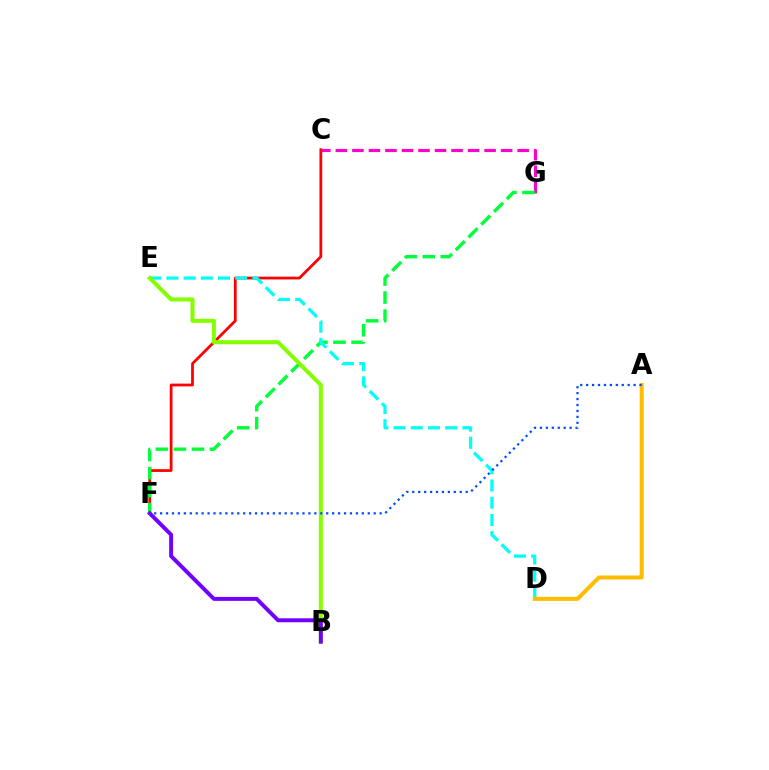{('C', 'F'): [{'color': '#ff0000', 'line_style': 'solid', 'thickness': 1.99}], ('C', 'G'): [{'color': '#ff00cf', 'line_style': 'dashed', 'thickness': 2.25}], ('F', 'G'): [{'color': '#00ff39', 'line_style': 'dashed', 'thickness': 2.45}], ('D', 'E'): [{'color': '#00fff6', 'line_style': 'dashed', 'thickness': 2.34}], ('B', 'E'): [{'color': '#84ff00', 'line_style': 'solid', 'thickness': 2.91}], ('B', 'F'): [{'color': '#7200ff', 'line_style': 'solid', 'thickness': 2.84}], ('A', 'D'): [{'color': '#ffbd00', 'line_style': 'solid', 'thickness': 2.88}], ('A', 'F'): [{'color': '#004bff', 'line_style': 'dotted', 'thickness': 1.61}]}